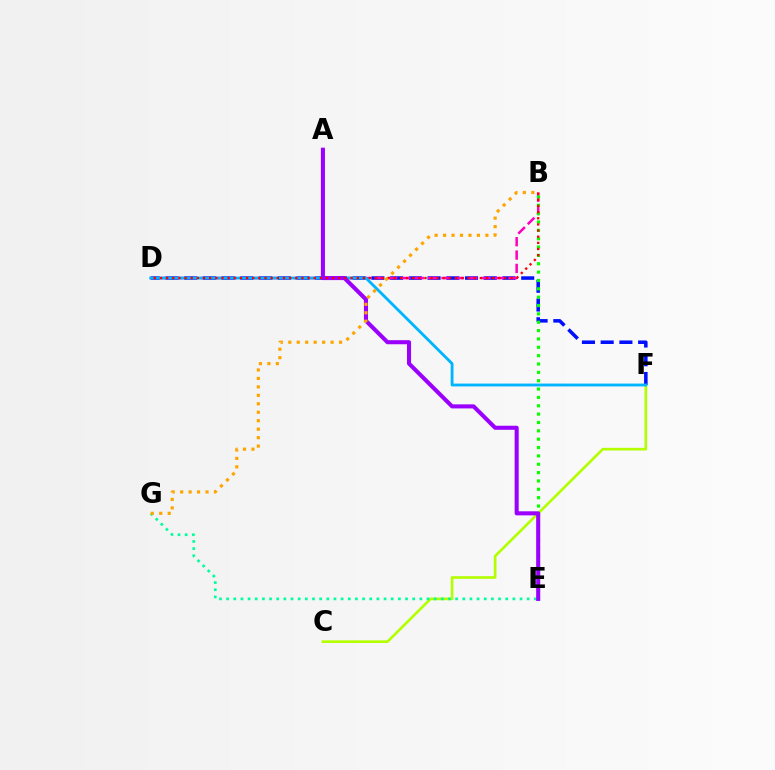{('C', 'F'): [{'color': '#b3ff00', 'line_style': 'solid', 'thickness': 1.91}], ('D', 'F'): [{'color': '#0010ff', 'line_style': 'dashed', 'thickness': 2.54}, {'color': '#00b5ff', 'line_style': 'solid', 'thickness': 2.04}], ('E', 'G'): [{'color': '#00ff9d', 'line_style': 'dotted', 'thickness': 1.94}], ('B', 'D'): [{'color': '#ff00bd', 'line_style': 'dashed', 'thickness': 1.82}, {'color': '#ff0000', 'line_style': 'dotted', 'thickness': 1.67}], ('B', 'E'): [{'color': '#08ff00', 'line_style': 'dotted', 'thickness': 2.27}], ('A', 'E'): [{'color': '#9b00ff', 'line_style': 'solid', 'thickness': 2.93}], ('B', 'G'): [{'color': '#ffa500', 'line_style': 'dotted', 'thickness': 2.3}]}